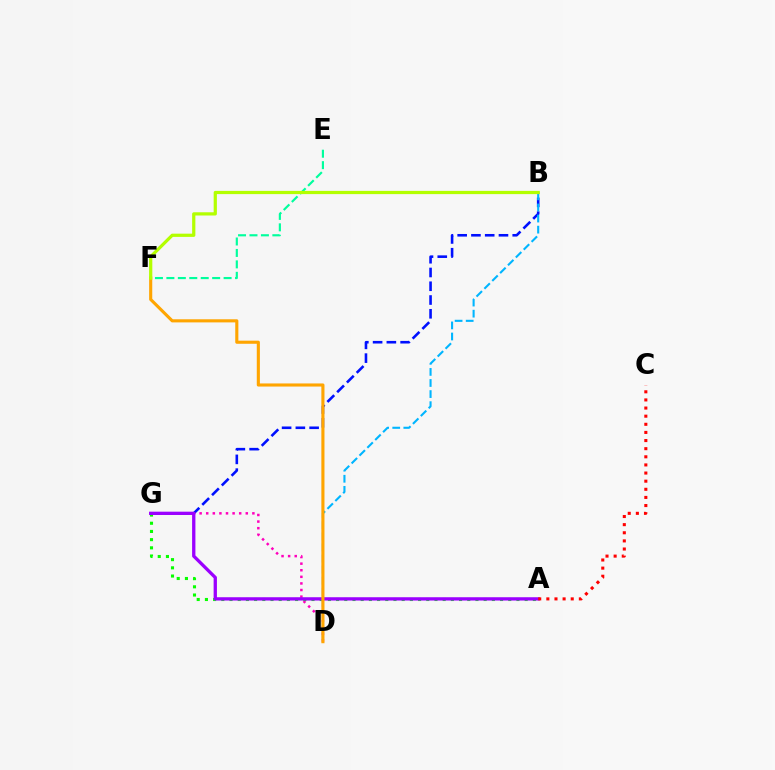{('E', 'F'): [{'color': '#00ff9d', 'line_style': 'dashed', 'thickness': 1.55}], ('B', 'G'): [{'color': '#0010ff', 'line_style': 'dashed', 'thickness': 1.87}], ('B', 'D'): [{'color': '#00b5ff', 'line_style': 'dashed', 'thickness': 1.51}], ('D', 'G'): [{'color': '#ff00bd', 'line_style': 'dotted', 'thickness': 1.79}], ('A', 'G'): [{'color': '#08ff00', 'line_style': 'dotted', 'thickness': 2.23}, {'color': '#9b00ff', 'line_style': 'solid', 'thickness': 2.38}], ('A', 'C'): [{'color': '#ff0000', 'line_style': 'dotted', 'thickness': 2.21}], ('D', 'F'): [{'color': '#ffa500', 'line_style': 'solid', 'thickness': 2.24}], ('B', 'F'): [{'color': '#b3ff00', 'line_style': 'solid', 'thickness': 2.32}]}